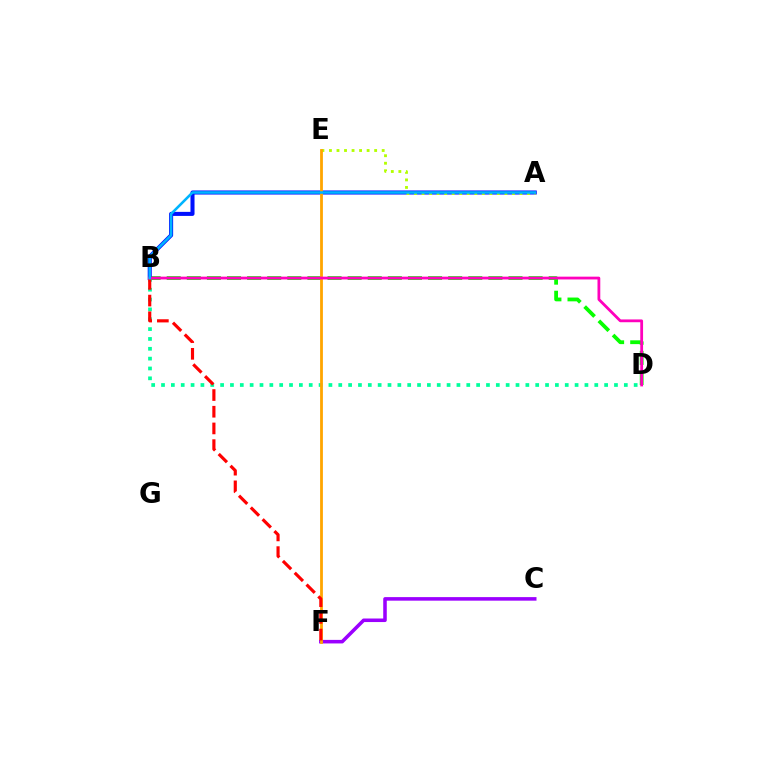{('C', 'F'): [{'color': '#9b00ff', 'line_style': 'solid', 'thickness': 2.56}], ('B', 'D'): [{'color': '#08ff00', 'line_style': 'dashed', 'thickness': 2.73}, {'color': '#00ff9d', 'line_style': 'dotted', 'thickness': 2.68}, {'color': '#ff00bd', 'line_style': 'solid', 'thickness': 2.01}], ('A', 'B'): [{'color': '#0010ff', 'line_style': 'solid', 'thickness': 2.91}, {'color': '#00b5ff', 'line_style': 'solid', 'thickness': 1.86}], ('A', 'E'): [{'color': '#b3ff00', 'line_style': 'dotted', 'thickness': 2.05}], ('E', 'F'): [{'color': '#ffa500', 'line_style': 'solid', 'thickness': 2.01}], ('B', 'F'): [{'color': '#ff0000', 'line_style': 'dashed', 'thickness': 2.27}]}